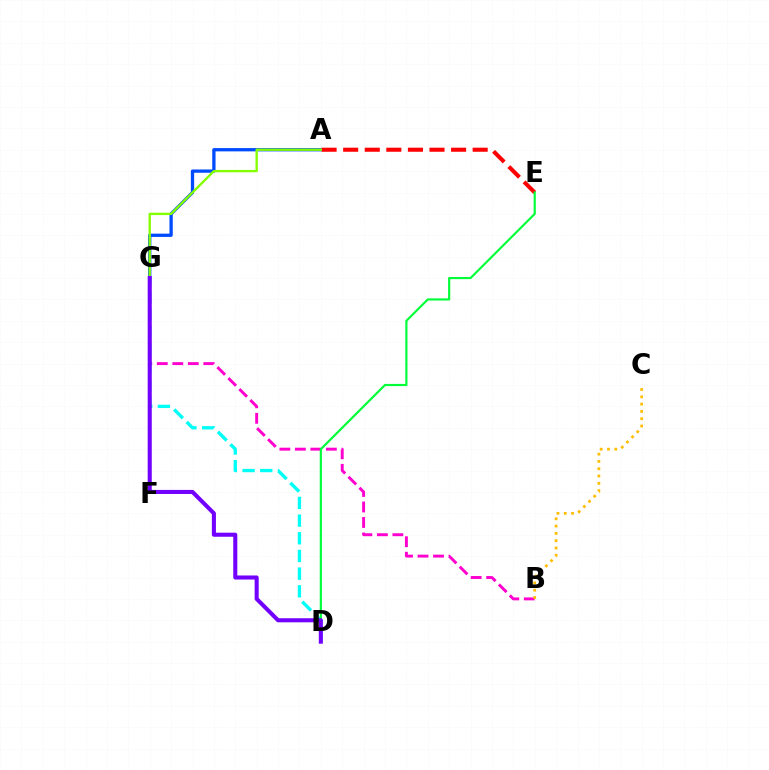{('A', 'G'): [{'color': '#004bff', 'line_style': 'solid', 'thickness': 2.37}, {'color': '#84ff00', 'line_style': 'solid', 'thickness': 1.69}], ('B', 'G'): [{'color': '#ff00cf', 'line_style': 'dashed', 'thickness': 2.11}], ('A', 'E'): [{'color': '#ff0000', 'line_style': 'dashed', 'thickness': 2.93}], ('D', 'G'): [{'color': '#00fff6', 'line_style': 'dashed', 'thickness': 2.4}, {'color': '#7200ff', 'line_style': 'solid', 'thickness': 2.93}], ('D', 'E'): [{'color': '#00ff39', 'line_style': 'solid', 'thickness': 1.56}], ('B', 'C'): [{'color': '#ffbd00', 'line_style': 'dotted', 'thickness': 1.98}]}